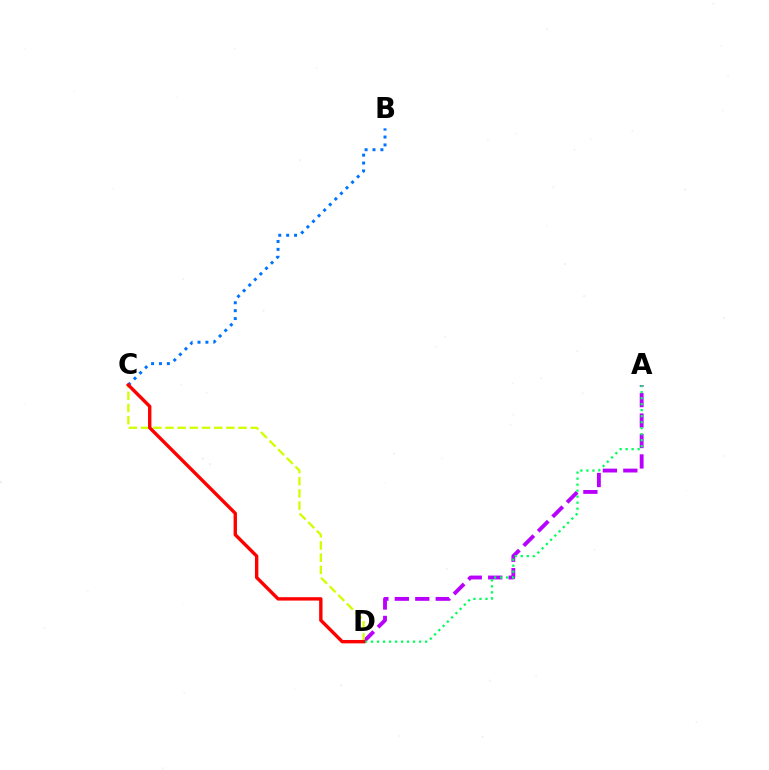{('A', 'D'): [{'color': '#b900ff', 'line_style': 'dashed', 'thickness': 2.78}, {'color': '#00ff5c', 'line_style': 'dotted', 'thickness': 1.63}], ('C', 'D'): [{'color': '#d1ff00', 'line_style': 'dashed', 'thickness': 1.66}, {'color': '#ff0000', 'line_style': 'solid', 'thickness': 2.44}], ('B', 'C'): [{'color': '#0074ff', 'line_style': 'dotted', 'thickness': 2.15}]}